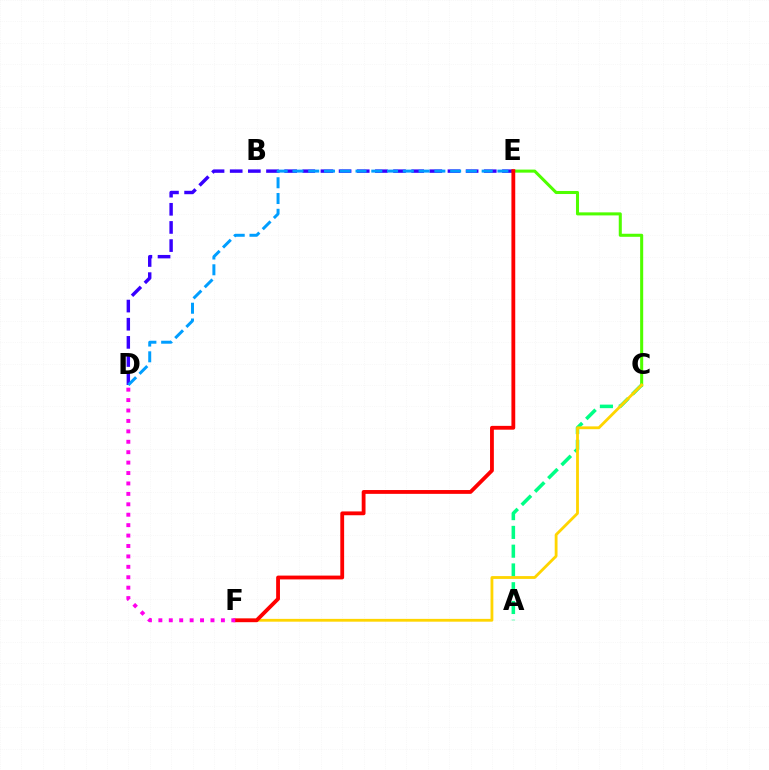{('D', 'E'): [{'color': '#3700ff', 'line_style': 'dashed', 'thickness': 2.47}, {'color': '#009eff', 'line_style': 'dashed', 'thickness': 2.14}], ('A', 'C'): [{'color': '#00ff86', 'line_style': 'dashed', 'thickness': 2.55}], ('C', 'E'): [{'color': '#4fff00', 'line_style': 'solid', 'thickness': 2.2}], ('C', 'F'): [{'color': '#ffd500', 'line_style': 'solid', 'thickness': 2.03}], ('E', 'F'): [{'color': '#ff0000', 'line_style': 'solid', 'thickness': 2.75}], ('D', 'F'): [{'color': '#ff00ed', 'line_style': 'dotted', 'thickness': 2.83}]}